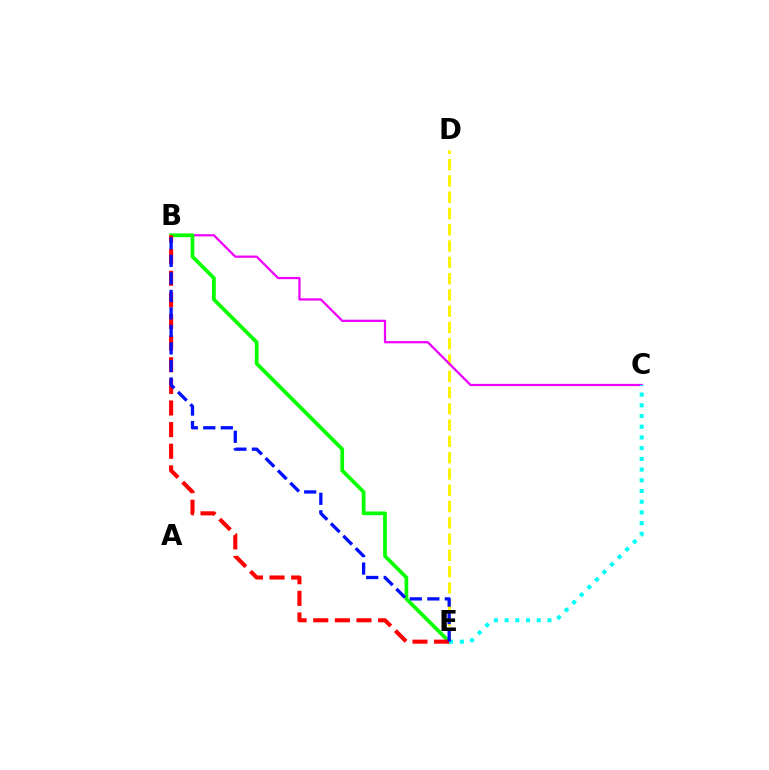{('D', 'E'): [{'color': '#fcf500', 'line_style': 'dashed', 'thickness': 2.21}], ('B', 'C'): [{'color': '#ee00ff', 'line_style': 'solid', 'thickness': 1.62}], ('B', 'E'): [{'color': '#08ff00', 'line_style': 'solid', 'thickness': 2.68}, {'color': '#ff0000', 'line_style': 'dashed', 'thickness': 2.94}, {'color': '#0010ff', 'line_style': 'dashed', 'thickness': 2.38}], ('C', 'E'): [{'color': '#00fff6', 'line_style': 'dotted', 'thickness': 2.91}]}